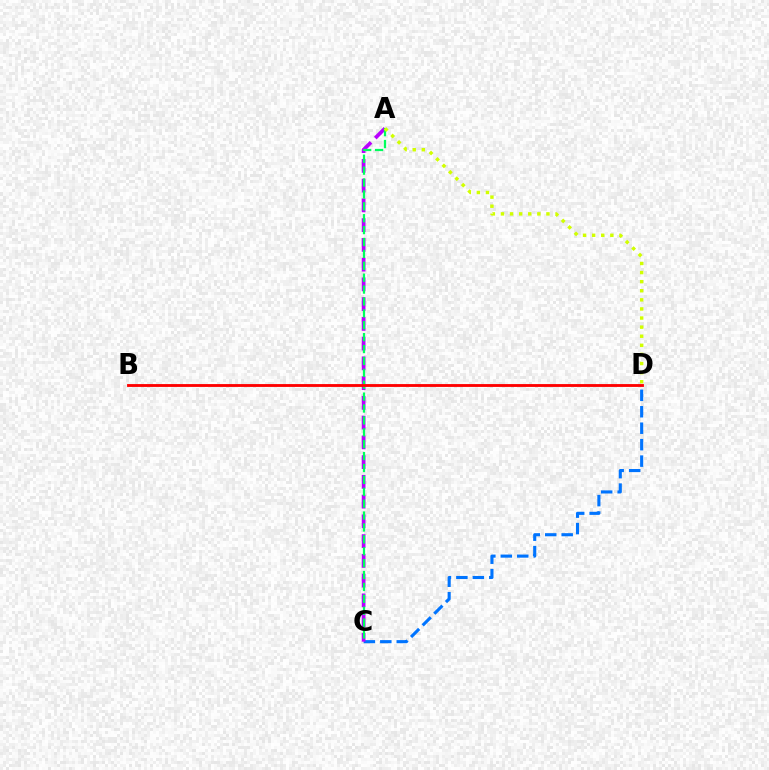{('C', 'D'): [{'color': '#0074ff', 'line_style': 'dashed', 'thickness': 2.24}], ('A', 'C'): [{'color': '#b900ff', 'line_style': 'dashed', 'thickness': 2.68}, {'color': '#00ff5c', 'line_style': 'dashed', 'thickness': 1.62}], ('B', 'D'): [{'color': '#ff0000', 'line_style': 'solid', 'thickness': 2.05}], ('A', 'D'): [{'color': '#d1ff00', 'line_style': 'dotted', 'thickness': 2.47}]}